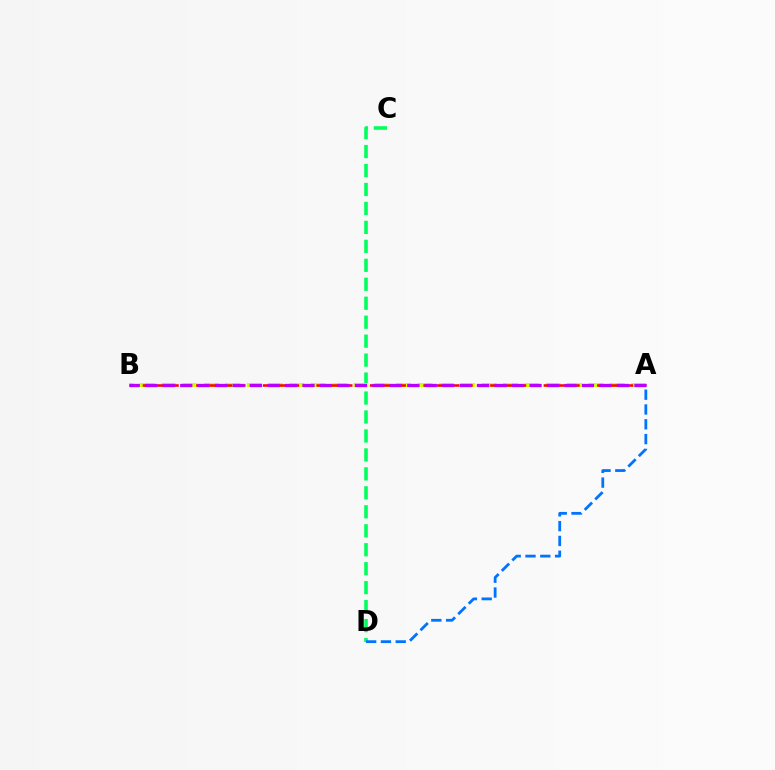{('C', 'D'): [{'color': '#00ff5c', 'line_style': 'dashed', 'thickness': 2.58}], ('A', 'B'): [{'color': '#d1ff00', 'line_style': 'dashed', 'thickness': 2.9}, {'color': '#ff0000', 'line_style': 'dashed', 'thickness': 1.82}, {'color': '#b900ff', 'line_style': 'dashed', 'thickness': 2.37}], ('A', 'D'): [{'color': '#0074ff', 'line_style': 'dashed', 'thickness': 2.01}]}